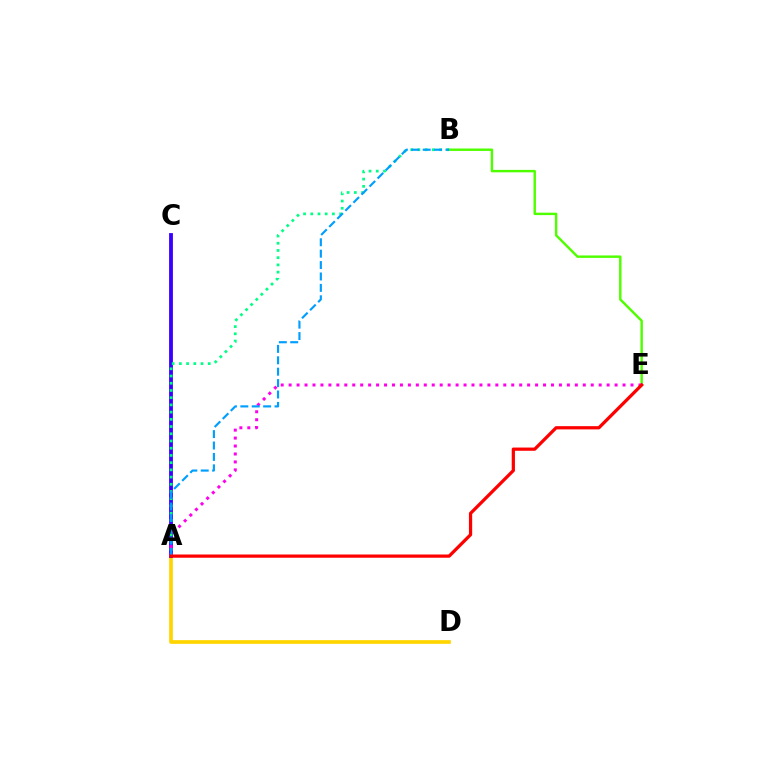{('A', 'D'): [{'color': '#ffd500', 'line_style': 'solid', 'thickness': 2.66}], ('A', 'C'): [{'color': '#3700ff', 'line_style': 'solid', 'thickness': 2.75}], ('B', 'E'): [{'color': '#4fff00', 'line_style': 'solid', 'thickness': 1.75}], ('A', 'B'): [{'color': '#00ff86', 'line_style': 'dotted', 'thickness': 1.96}, {'color': '#009eff', 'line_style': 'dashed', 'thickness': 1.55}], ('A', 'E'): [{'color': '#ff00ed', 'line_style': 'dotted', 'thickness': 2.16}, {'color': '#ff0000', 'line_style': 'solid', 'thickness': 2.33}]}